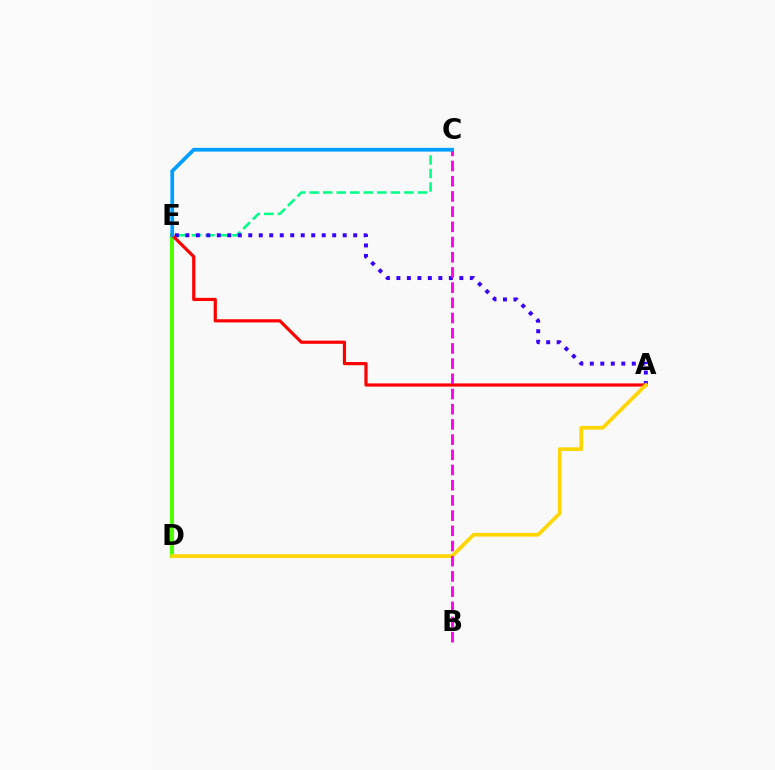{('D', 'E'): [{'color': '#4fff00', 'line_style': 'solid', 'thickness': 2.91}], ('C', 'E'): [{'color': '#00ff86', 'line_style': 'dashed', 'thickness': 1.84}, {'color': '#009eff', 'line_style': 'solid', 'thickness': 2.69}], ('A', 'E'): [{'color': '#3700ff', 'line_style': 'dotted', 'thickness': 2.85}, {'color': '#ff0000', 'line_style': 'solid', 'thickness': 2.29}], ('A', 'D'): [{'color': '#ffd500', 'line_style': 'solid', 'thickness': 2.65}], ('B', 'C'): [{'color': '#ff00ed', 'line_style': 'dashed', 'thickness': 2.06}]}